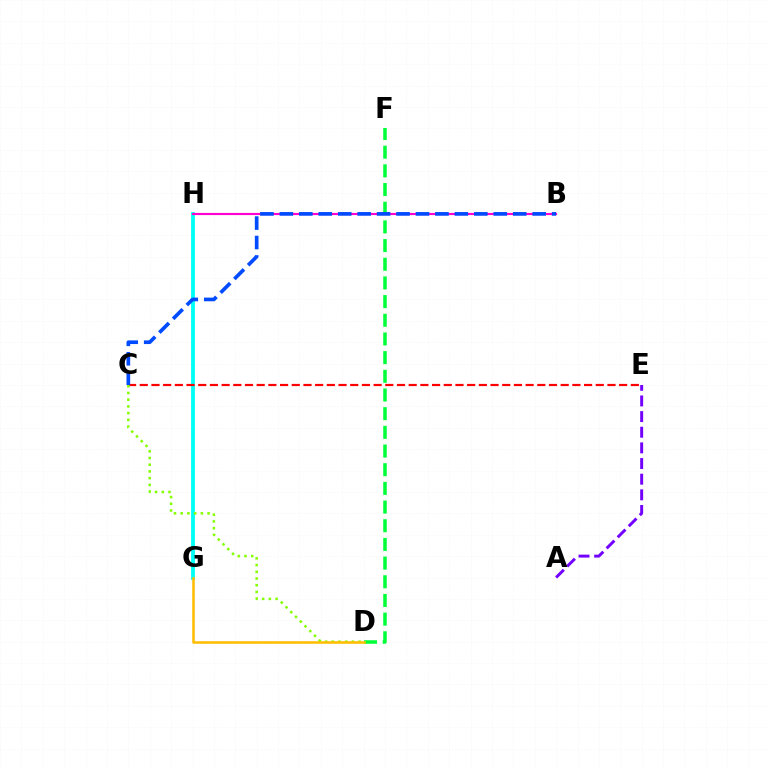{('G', 'H'): [{'color': '#00fff6', 'line_style': 'solid', 'thickness': 2.76}], ('C', 'E'): [{'color': '#ff0000', 'line_style': 'dashed', 'thickness': 1.59}], ('D', 'F'): [{'color': '#00ff39', 'line_style': 'dashed', 'thickness': 2.54}], ('A', 'E'): [{'color': '#7200ff', 'line_style': 'dashed', 'thickness': 2.13}], ('C', 'D'): [{'color': '#84ff00', 'line_style': 'dotted', 'thickness': 1.82}], ('D', 'G'): [{'color': '#ffbd00', 'line_style': 'solid', 'thickness': 1.83}], ('B', 'H'): [{'color': '#ff00cf', 'line_style': 'solid', 'thickness': 1.54}], ('B', 'C'): [{'color': '#004bff', 'line_style': 'dashed', 'thickness': 2.64}]}